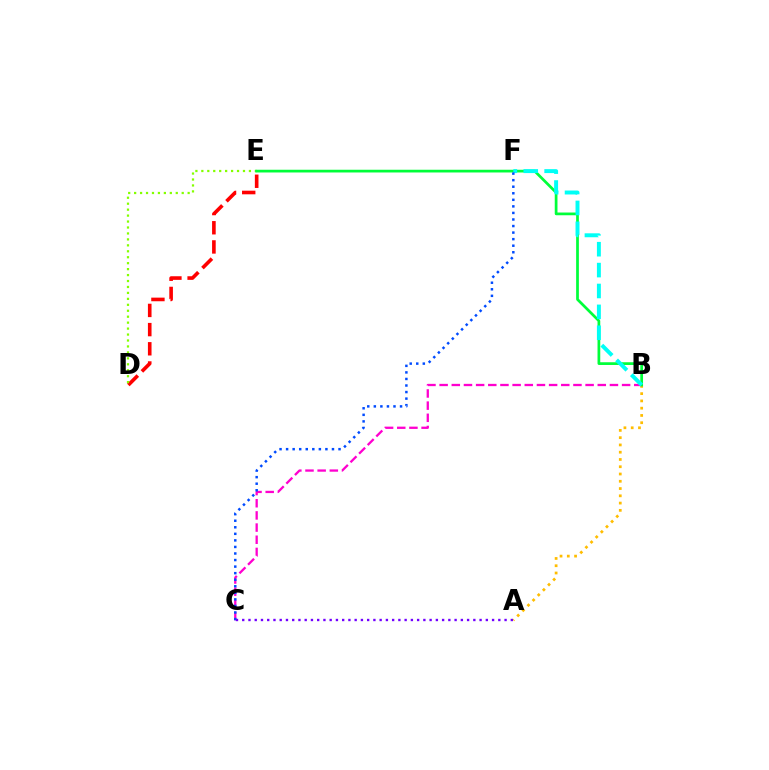{('D', 'E'): [{'color': '#ff0000', 'line_style': 'dashed', 'thickness': 2.61}, {'color': '#84ff00', 'line_style': 'dotted', 'thickness': 1.62}], ('A', 'B'): [{'color': '#ffbd00', 'line_style': 'dotted', 'thickness': 1.97}], ('B', 'C'): [{'color': '#ff00cf', 'line_style': 'dashed', 'thickness': 1.65}], ('B', 'E'): [{'color': '#00ff39', 'line_style': 'solid', 'thickness': 1.97}], ('B', 'F'): [{'color': '#00fff6', 'line_style': 'dashed', 'thickness': 2.84}], ('C', 'F'): [{'color': '#004bff', 'line_style': 'dotted', 'thickness': 1.78}], ('A', 'C'): [{'color': '#7200ff', 'line_style': 'dotted', 'thickness': 1.7}]}